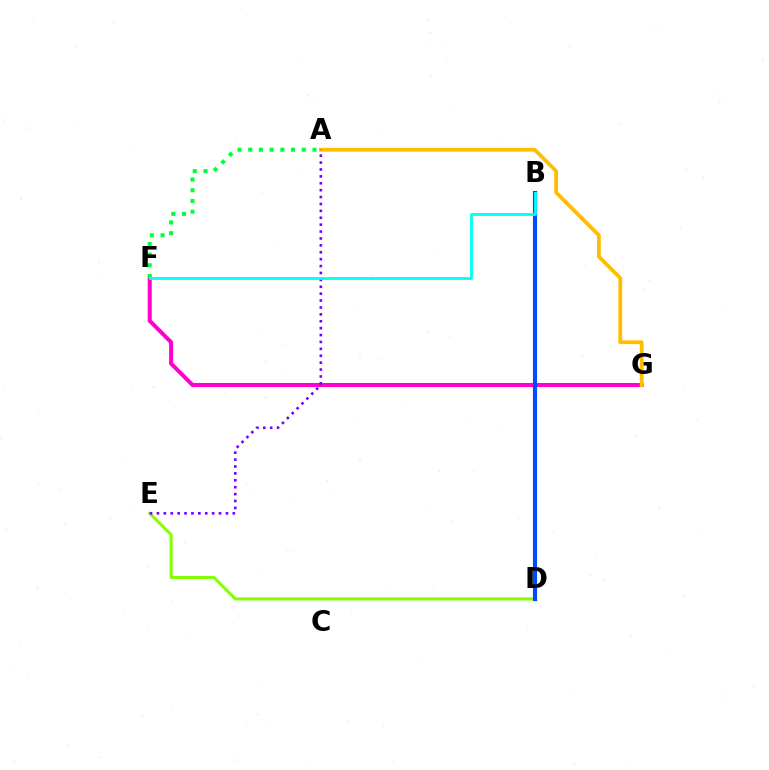{('D', 'E'): [{'color': '#84ff00', 'line_style': 'solid', 'thickness': 2.18}], ('F', 'G'): [{'color': '#ff00cf', 'line_style': 'solid', 'thickness': 2.91}], ('A', 'F'): [{'color': '#00ff39', 'line_style': 'dotted', 'thickness': 2.91}], ('A', 'G'): [{'color': '#ffbd00', 'line_style': 'solid', 'thickness': 2.72}], ('B', 'D'): [{'color': '#ff0000', 'line_style': 'dashed', 'thickness': 2.64}, {'color': '#004bff', 'line_style': 'solid', 'thickness': 2.99}], ('A', 'E'): [{'color': '#7200ff', 'line_style': 'dotted', 'thickness': 1.87}], ('B', 'F'): [{'color': '#00fff6', 'line_style': 'solid', 'thickness': 2.02}]}